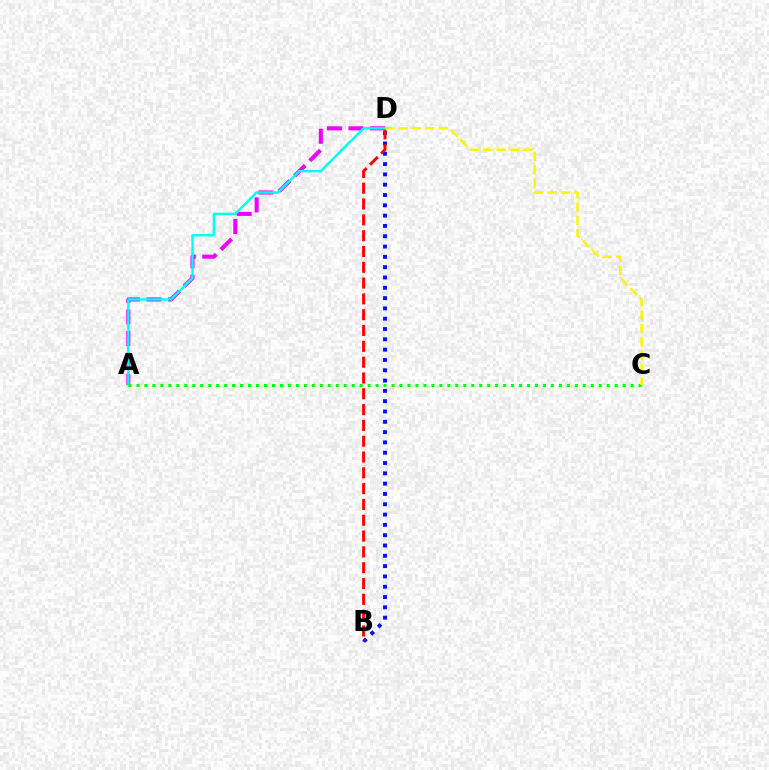{('A', 'D'): [{'color': '#ee00ff', 'line_style': 'dashed', 'thickness': 2.93}, {'color': '#00fff6', 'line_style': 'solid', 'thickness': 1.75}], ('B', 'D'): [{'color': '#0010ff', 'line_style': 'dotted', 'thickness': 2.8}, {'color': '#ff0000', 'line_style': 'dashed', 'thickness': 2.15}], ('A', 'C'): [{'color': '#08ff00', 'line_style': 'dotted', 'thickness': 2.17}], ('C', 'D'): [{'color': '#fcf500', 'line_style': 'dashed', 'thickness': 1.82}]}